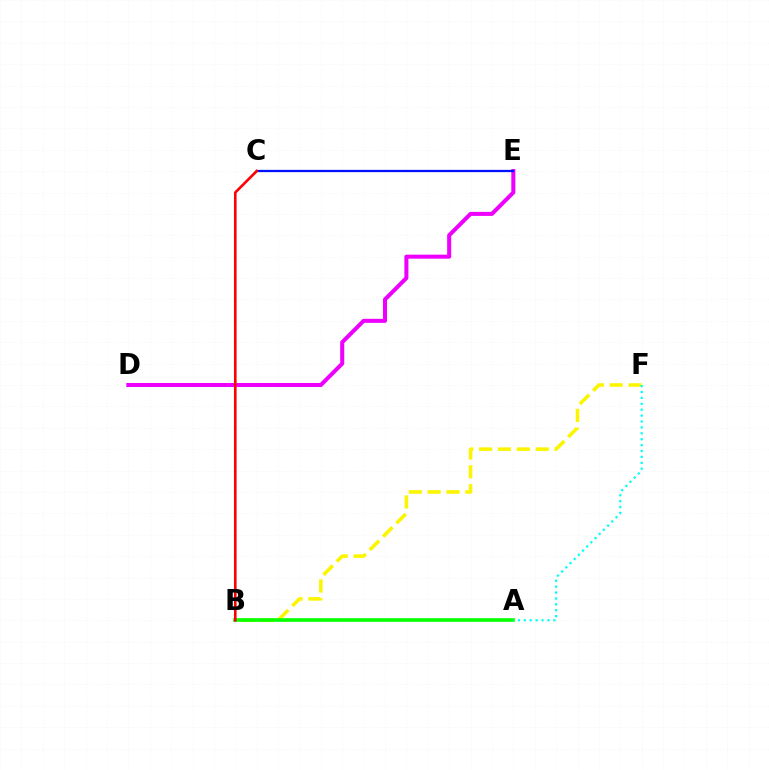{('D', 'E'): [{'color': '#ee00ff', 'line_style': 'solid', 'thickness': 2.9}], ('B', 'F'): [{'color': '#fcf500', 'line_style': 'dashed', 'thickness': 2.56}], ('A', 'B'): [{'color': '#08ff00', 'line_style': 'solid', 'thickness': 2.64}], ('C', 'E'): [{'color': '#0010ff', 'line_style': 'solid', 'thickness': 1.64}], ('A', 'F'): [{'color': '#00fff6', 'line_style': 'dotted', 'thickness': 1.6}], ('B', 'C'): [{'color': '#ff0000', 'line_style': 'solid', 'thickness': 1.9}]}